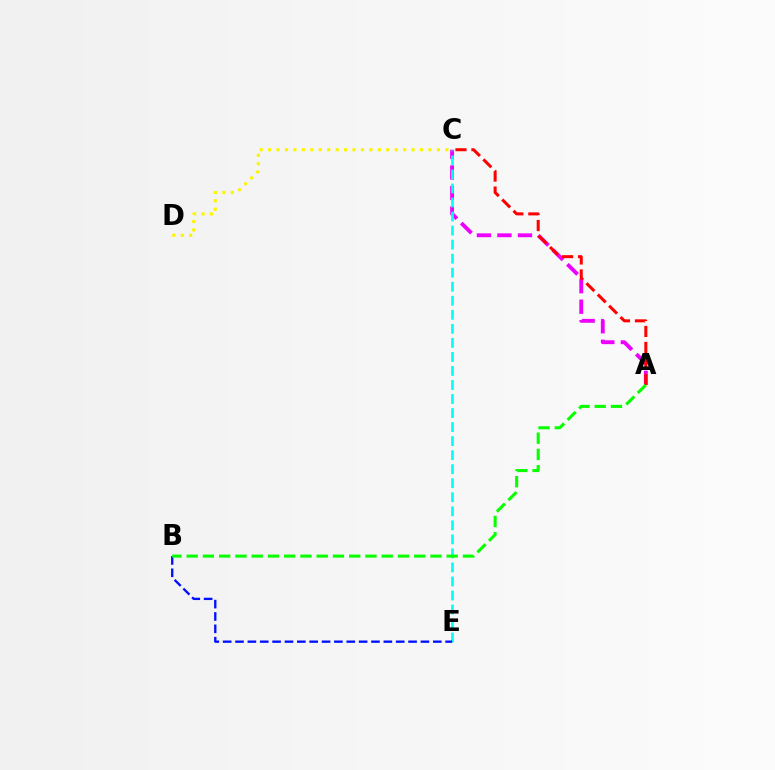{('A', 'C'): [{'color': '#ee00ff', 'line_style': 'dashed', 'thickness': 2.79}, {'color': '#ff0000', 'line_style': 'dashed', 'thickness': 2.17}], ('C', 'E'): [{'color': '#00fff6', 'line_style': 'dashed', 'thickness': 1.91}], ('B', 'E'): [{'color': '#0010ff', 'line_style': 'dashed', 'thickness': 1.68}], ('C', 'D'): [{'color': '#fcf500', 'line_style': 'dotted', 'thickness': 2.29}], ('A', 'B'): [{'color': '#08ff00', 'line_style': 'dashed', 'thickness': 2.21}]}